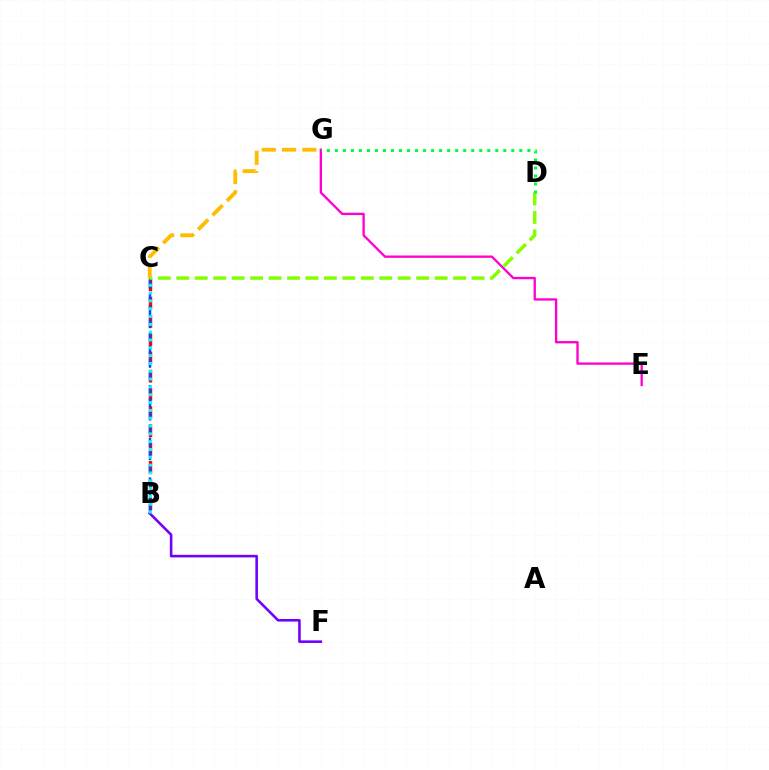{('B', 'C'): [{'color': '#ff0000', 'line_style': 'dashed', 'thickness': 2.48}, {'color': '#004bff', 'line_style': 'dashed', 'thickness': 1.79}, {'color': '#00fff6', 'line_style': 'dotted', 'thickness': 2.12}], ('B', 'F'): [{'color': '#7200ff', 'line_style': 'solid', 'thickness': 1.86}], ('C', 'G'): [{'color': '#ffbd00', 'line_style': 'dashed', 'thickness': 2.75}], ('E', 'G'): [{'color': '#ff00cf', 'line_style': 'solid', 'thickness': 1.68}], ('C', 'D'): [{'color': '#84ff00', 'line_style': 'dashed', 'thickness': 2.51}], ('D', 'G'): [{'color': '#00ff39', 'line_style': 'dotted', 'thickness': 2.18}]}